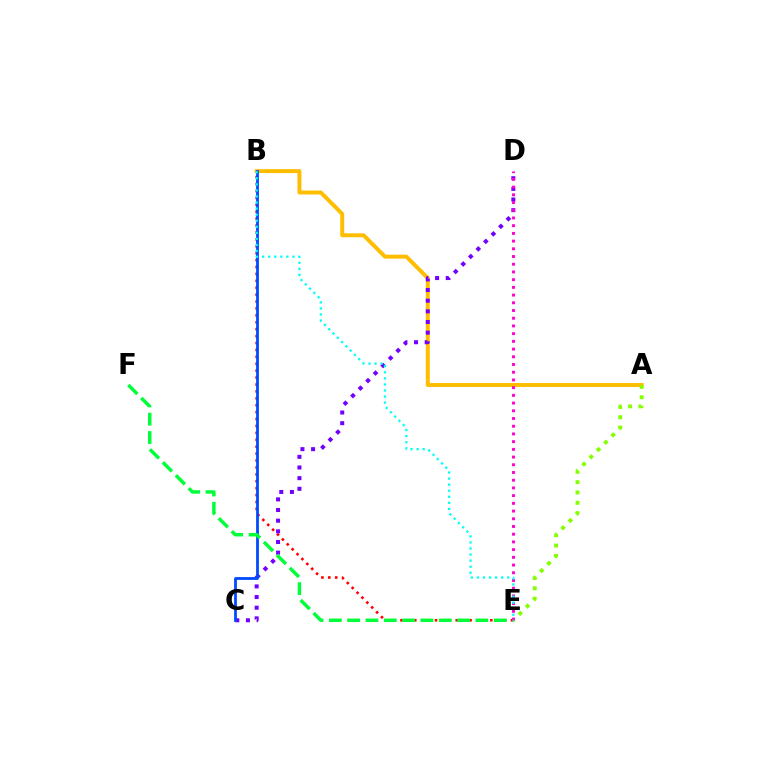{('A', 'B'): [{'color': '#ffbd00', 'line_style': 'solid', 'thickness': 2.85}], ('A', 'E'): [{'color': '#84ff00', 'line_style': 'dotted', 'thickness': 2.81}], ('B', 'E'): [{'color': '#ff0000', 'line_style': 'dotted', 'thickness': 1.88}, {'color': '#00fff6', 'line_style': 'dotted', 'thickness': 1.65}], ('C', 'D'): [{'color': '#7200ff', 'line_style': 'dotted', 'thickness': 2.89}], ('B', 'C'): [{'color': '#004bff', 'line_style': 'solid', 'thickness': 2.01}], ('E', 'F'): [{'color': '#00ff39', 'line_style': 'dashed', 'thickness': 2.49}], ('D', 'E'): [{'color': '#ff00cf', 'line_style': 'dotted', 'thickness': 2.1}]}